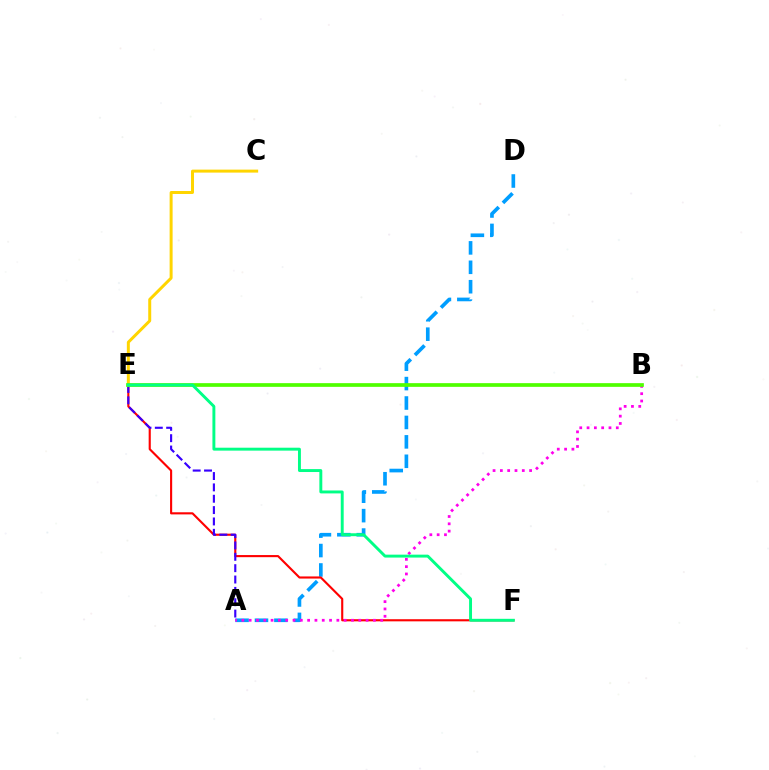{('A', 'D'): [{'color': '#009eff', 'line_style': 'dashed', 'thickness': 2.64}], ('E', 'F'): [{'color': '#ff0000', 'line_style': 'solid', 'thickness': 1.53}, {'color': '#00ff86', 'line_style': 'solid', 'thickness': 2.1}], ('A', 'B'): [{'color': '#ff00ed', 'line_style': 'dotted', 'thickness': 1.99}], ('A', 'E'): [{'color': '#3700ff', 'line_style': 'dashed', 'thickness': 1.54}], ('C', 'E'): [{'color': '#ffd500', 'line_style': 'solid', 'thickness': 2.15}], ('B', 'E'): [{'color': '#4fff00', 'line_style': 'solid', 'thickness': 2.67}]}